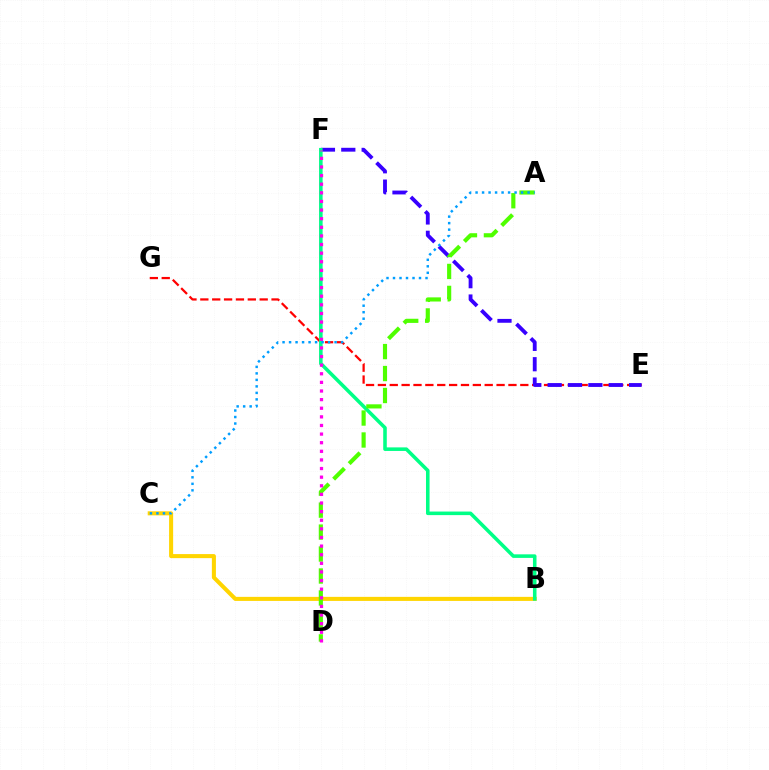{('E', 'G'): [{'color': '#ff0000', 'line_style': 'dashed', 'thickness': 1.61}], ('B', 'C'): [{'color': '#ffd500', 'line_style': 'solid', 'thickness': 2.92}], ('E', 'F'): [{'color': '#3700ff', 'line_style': 'dashed', 'thickness': 2.77}], ('B', 'F'): [{'color': '#00ff86', 'line_style': 'solid', 'thickness': 2.57}], ('A', 'D'): [{'color': '#4fff00', 'line_style': 'dashed', 'thickness': 2.98}], ('D', 'F'): [{'color': '#ff00ed', 'line_style': 'dotted', 'thickness': 2.34}], ('A', 'C'): [{'color': '#009eff', 'line_style': 'dotted', 'thickness': 1.77}]}